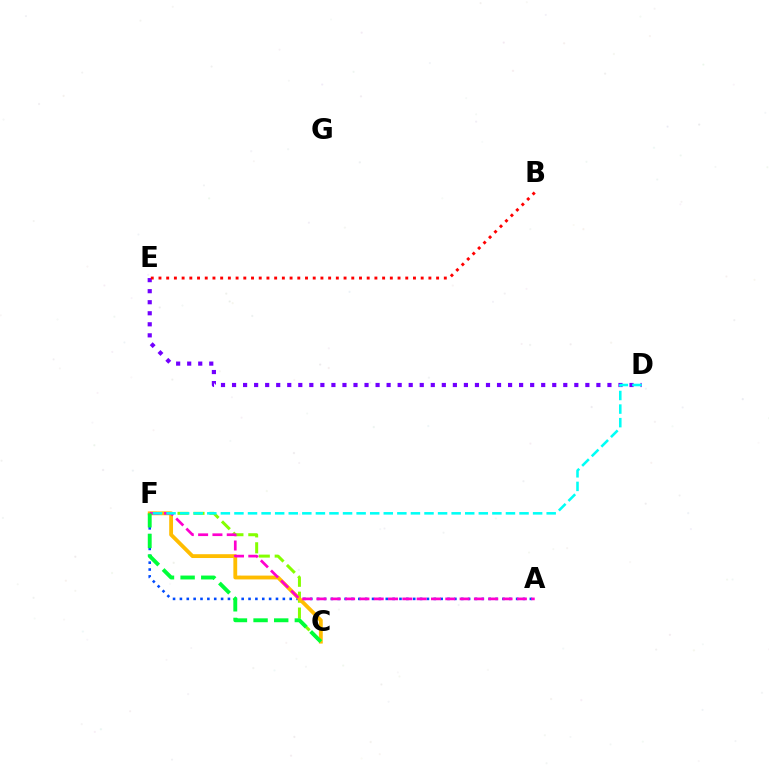{('A', 'F'): [{'color': '#004bff', 'line_style': 'dotted', 'thickness': 1.86}, {'color': '#ff00cf', 'line_style': 'dashed', 'thickness': 1.94}], ('D', 'E'): [{'color': '#7200ff', 'line_style': 'dotted', 'thickness': 3.0}], ('C', 'F'): [{'color': '#84ff00', 'line_style': 'dashed', 'thickness': 2.16}, {'color': '#ffbd00', 'line_style': 'solid', 'thickness': 2.75}, {'color': '#00ff39', 'line_style': 'dashed', 'thickness': 2.8}], ('B', 'E'): [{'color': '#ff0000', 'line_style': 'dotted', 'thickness': 2.1}], ('D', 'F'): [{'color': '#00fff6', 'line_style': 'dashed', 'thickness': 1.84}]}